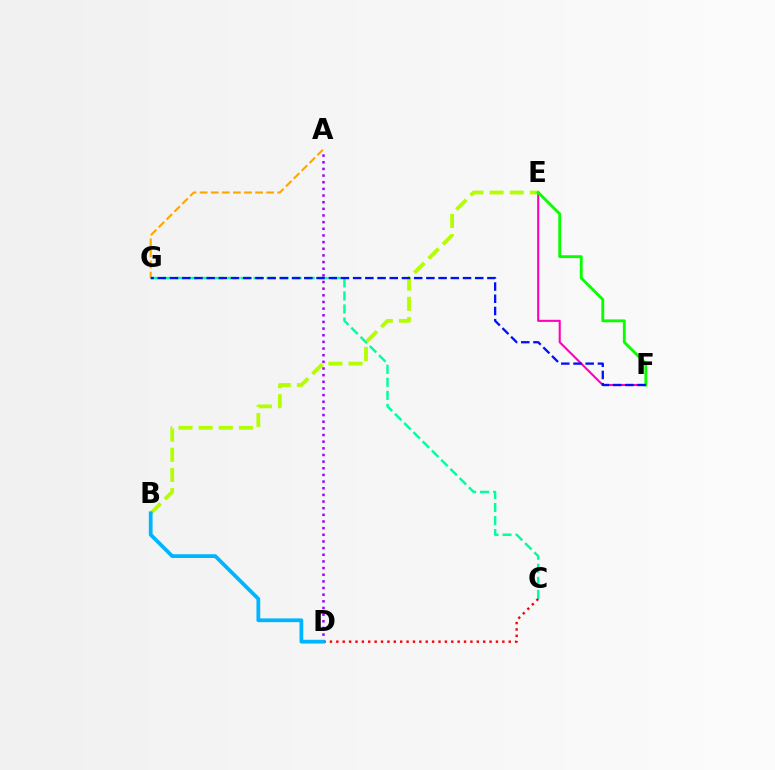{('C', 'G'): [{'color': '#00ff9d', 'line_style': 'dashed', 'thickness': 1.77}], ('E', 'F'): [{'color': '#ff00bd', 'line_style': 'solid', 'thickness': 1.52}, {'color': '#08ff00', 'line_style': 'solid', 'thickness': 2.06}], ('A', 'G'): [{'color': '#ffa500', 'line_style': 'dashed', 'thickness': 1.51}], ('B', 'E'): [{'color': '#b3ff00', 'line_style': 'dashed', 'thickness': 2.74}], ('A', 'D'): [{'color': '#9b00ff', 'line_style': 'dotted', 'thickness': 1.81}], ('C', 'D'): [{'color': '#ff0000', 'line_style': 'dotted', 'thickness': 1.73}], ('F', 'G'): [{'color': '#0010ff', 'line_style': 'dashed', 'thickness': 1.66}], ('B', 'D'): [{'color': '#00b5ff', 'line_style': 'solid', 'thickness': 2.72}]}